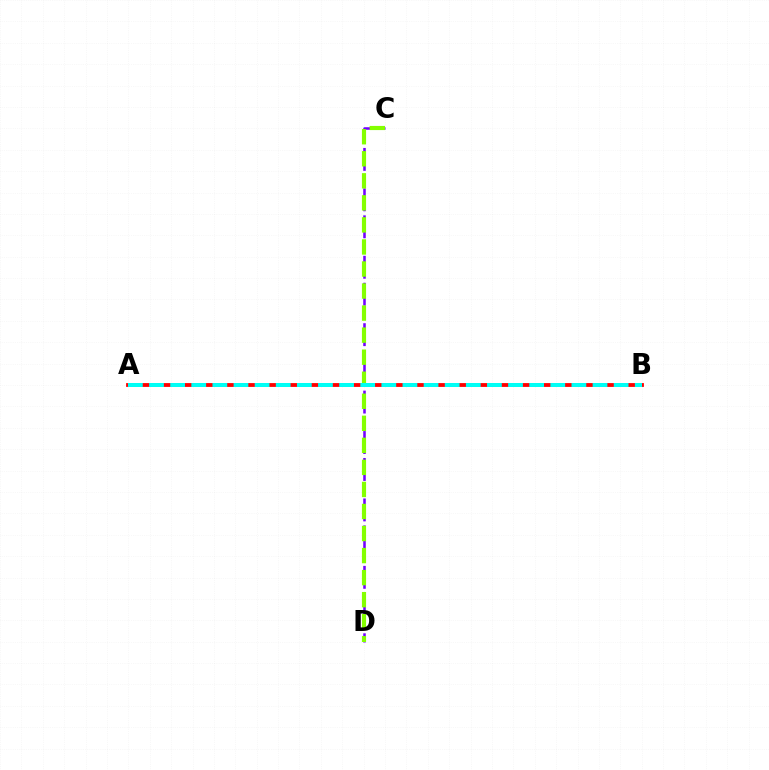{('A', 'B'): [{'color': '#ff0000', 'line_style': 'solid', 'thickness': 2.75}, {'color': '#00fff6', 'line_style': 'dashed', 'thickness': 2.87}], ('C', 'D'): [{'color': '#7200ff', 'line_style': 'dashed', 'thickness': 1.83}, {'color': '#84ff00', 'line_style': 'dashed', 'thickness': 2.99}]}